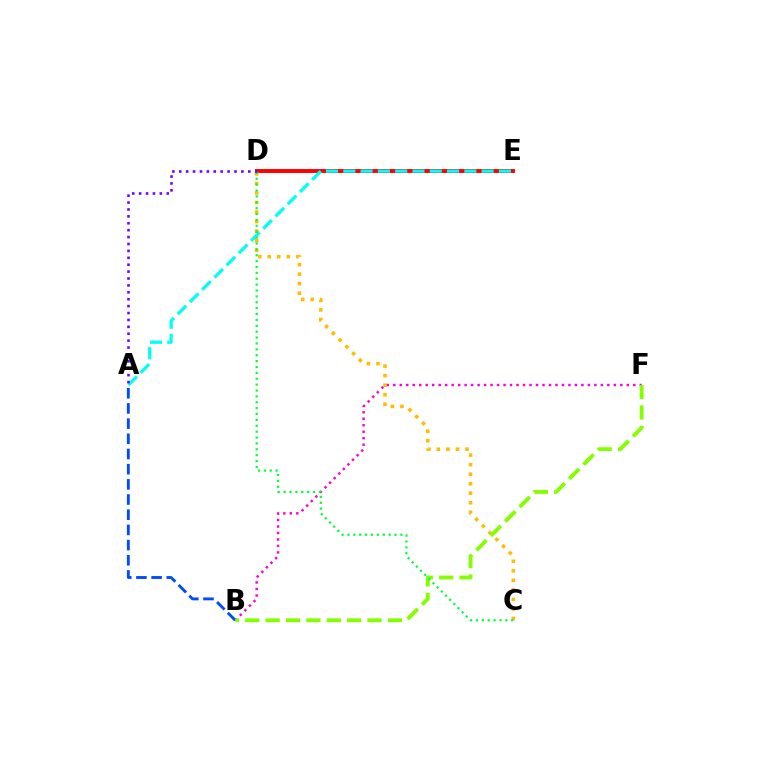{('B', 'F'): [{'color': '#ff00cf', 'line_style': 'dotted', 'thickness': 1.76}, {'color': '#84ff00', 'line_style': 'dashed', 'thickness': 2.77}], ('D', 'E'): [{'color': '#ff0000', 'line_style': 'solid', 'thickness': 2.82}], ('A', 'E'): [{'color': '#00fff6', 'line_style': 'dashed', 'thickness': 2.35}], ('C', 'D'): [{'color': '#ffbd00', 'line_style': 'dotted', 'thickness': 2.59}, {'color': '#00ff39', 'line_style': 'dotted', 'thickness': 1.6}], ('A', 'B'): [{'color': '#004bff', 'line_style': 'dashed', 'thickness': 2.06}], ('A', 'D'): [{'color': '#7200ff', 'line_style': 'dotted', 'thickness': 1.88}]}